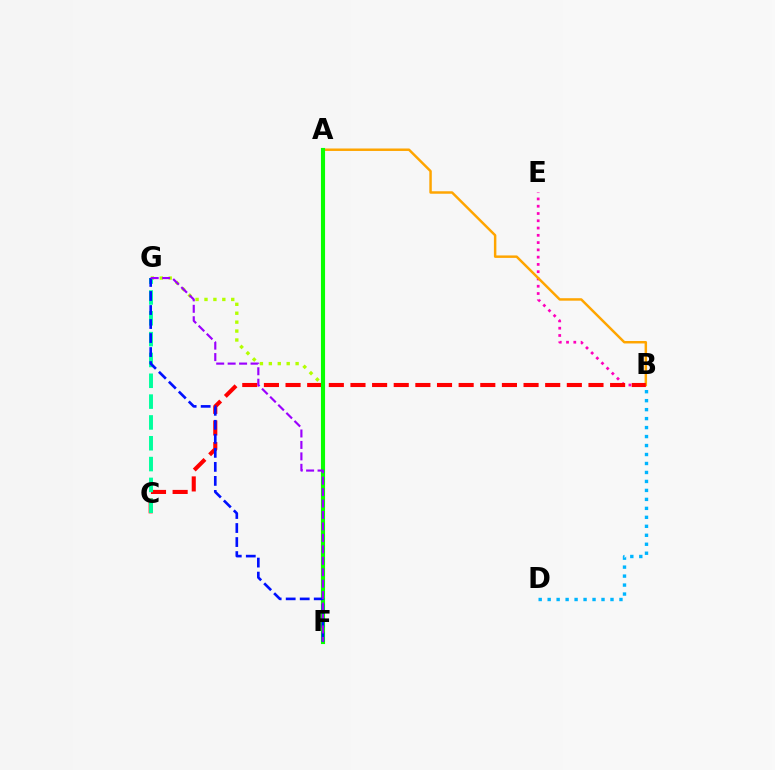{('B', 'E'): [{'color': '#ff00bd', 'line_style': 'dotted', 'thickness': 1.98}], ('B', 'D'): [{'color': '#00b5ff', 'line_style': 'dotted', 'thickness': 2.44}], ('A', 'B'): [{'color': '#ffa500', 'line_style': 'solid', 'thickness': 1.78}], ('B', 'C'): [{'color': '#ff0000', 'line_style': 'dashed', 'thickness': 2.94}], ('F', 'G'): [{'color': '#b3ff00', 'line_style': 'dotted', 'thickness': 2.42}, {'color': '#0010ff', 'line_style': 'dashed', 'thickness': 1.9}, {'color': '#9b00ff', 'line_style': 'dashed', 'thickness': 1.56}], ('A', 'F'): [{'color': '#08ff00', 'line_style': 'solid', 'thickness': 2.96}], ('C', 'G'): [{'color': '#00ff9d', 'line_style': 'dashed', 'thickness': 2.83}]}